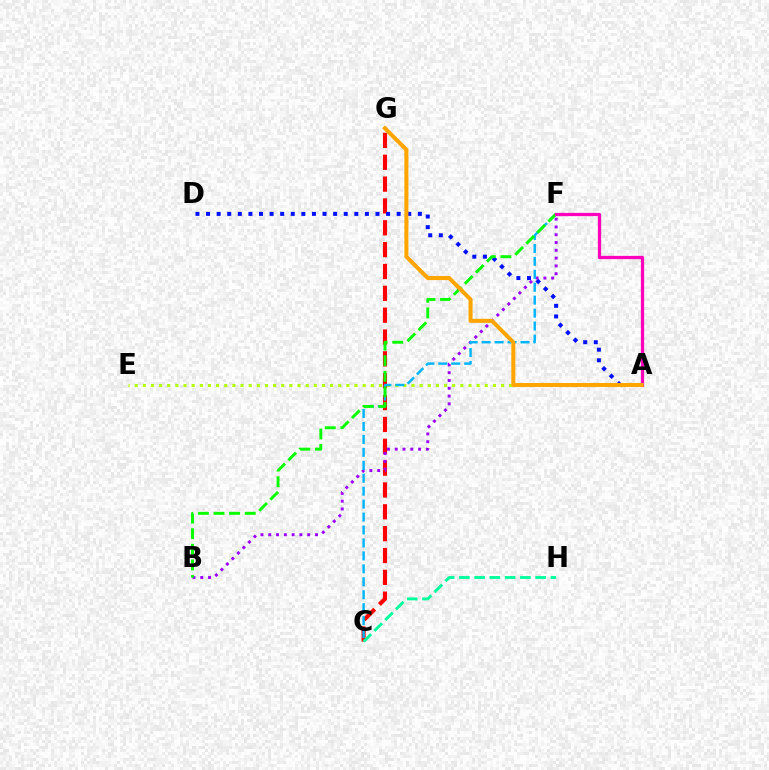{('C', 'G'): [{'color': '#ff0000', 'line_style': 'dashed', 'thickness': 2.97}], ('A', 'D'): [{'color': '#0010ff', 'line_style': 'dotted', 'thickness': 2.88}], ('B', 'F'): [{'color': '#9b00ff', 'line_style': 'dotted', 'thickness': 2.12}, {'color': '#08ff00', 'line_style': 'dashed', 'thickness': 2.12}], ('A', 'E'): [{'color': '#b3ff00', 'line_style': 'dotted', 'thickness': 2.21}], ('C', 'F'): [{'color': '#00b5ff', 'line_style': 'dashed', 'thickness': 1.76}], ('A', 'F'): [{'color': '#ff00bd', 'line_style': 'solid', 'thickness': 2.34}], ('C', 'H'): [{'color': '#00ff9d', 'line_style': 'dashed', 'thickness': 2.07}], ('A', 'G'): [{'color': '#ffa500', 'line_style': 'solid', 'thickness': 2.91}]}